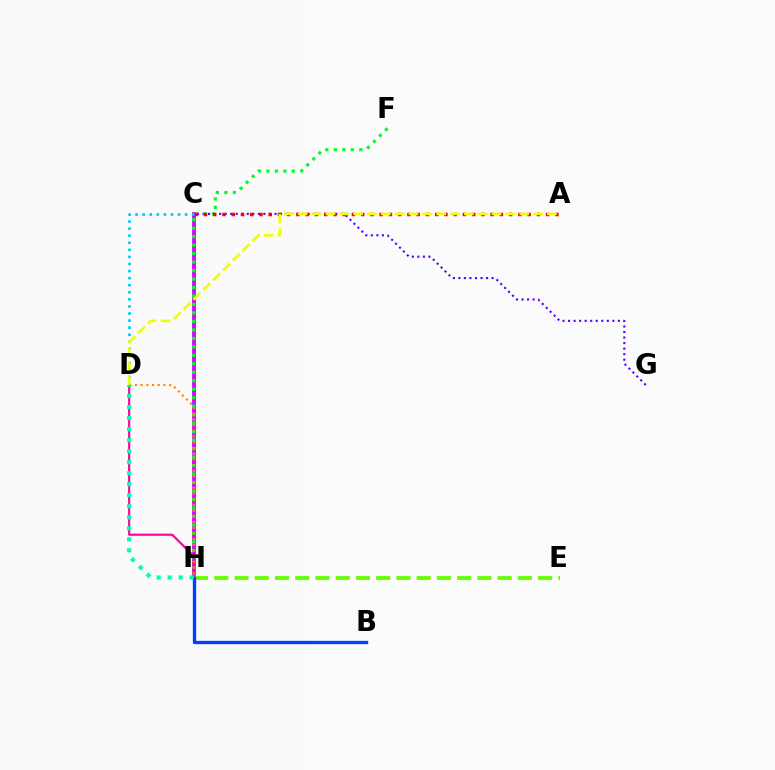{('C', 'G'): [{'color': '#4f00ff', 'line_style': 'dotted', 'thickness': 1.5}], ('C', 'H'): [{'color': '#d600ff', 'line_style': 'solid', 'thickness': 2.73}], ('E', 'H'): [{'color': '#66ff00', 'line_style': 'dashed', 'thickness': 2.75}], ('F', 'H'): [{'color': '#00ff27', 'line_style': 'dotted', 'thickness': 2.3}], ('D', 'H'): [{'color': '#ff00a0', 'line_style': 'solid', 'thickness': 1.55}, {'color': '#00ffaf', 'line_style': 'dotted', 'thickness': 2.99}, {'color': '#ff8800', 'line_style': 'dotted', 'thickness': 1.55}], ('B', 'H'): [{'color': '#003fff', 'line_style': 'solid', 'thickness': 2.39}], ('A', 'C'): [{'color': '#ff0000', 'line_style': 'dotted', 'thickness': 2.51}], ('C', 'D'): [{'color': '#00c7ff', 'line_style': 'dotted', 'thickness': 1.92}], ('A', 'D'): [{'color': '#eeff00', 'line_style': 'dashed', 'thickness': 1.88}]}